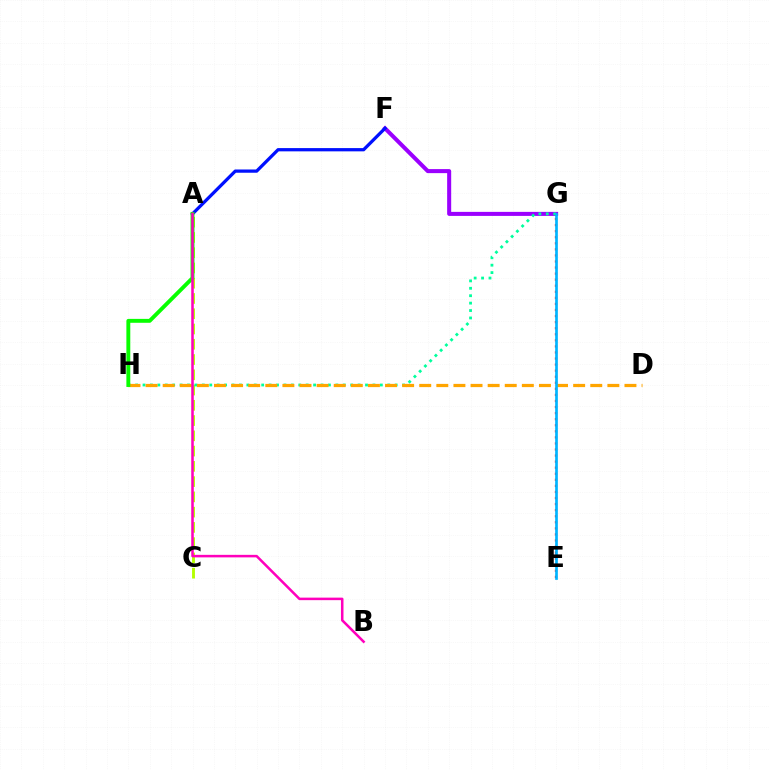{('F', 'G'): [{'color': '#9b00ff', 'line_style': 'solid', 'thickness': 2.91}], ('A', 'C'): [{'color': '#b3ff00', 'line_style': 'dashed', 'thickness': 2.07}], ('G', 'H'): [{'color': '#00ff9d', 'line_style': 'dotted', 'thickness': 2.02}], ('D', 'H'): [{'color': '#ffa500', 'line_style': 'dashed', 'thickness': 2.32}], ('A', 'F'): [{'color': '#0010ff', 'line_style': 'solid', 'thickness': 2.34}], ('A', 'H'): [{'color': '#08ff00', 'line_style': 'solid', 'thickness': 2.81}], ('E', 'G'): [{'color': '#ff0000', 'line_style': 'dotted', 'thickness': 1.65}, {'color': '#00b5ff', 'line_style': 'solid', 'thickness': 1.94}], ('A', 'B'): [{'color': '#ff00bd', 'line_style': 'solid', 'thickness': 1.82}]}